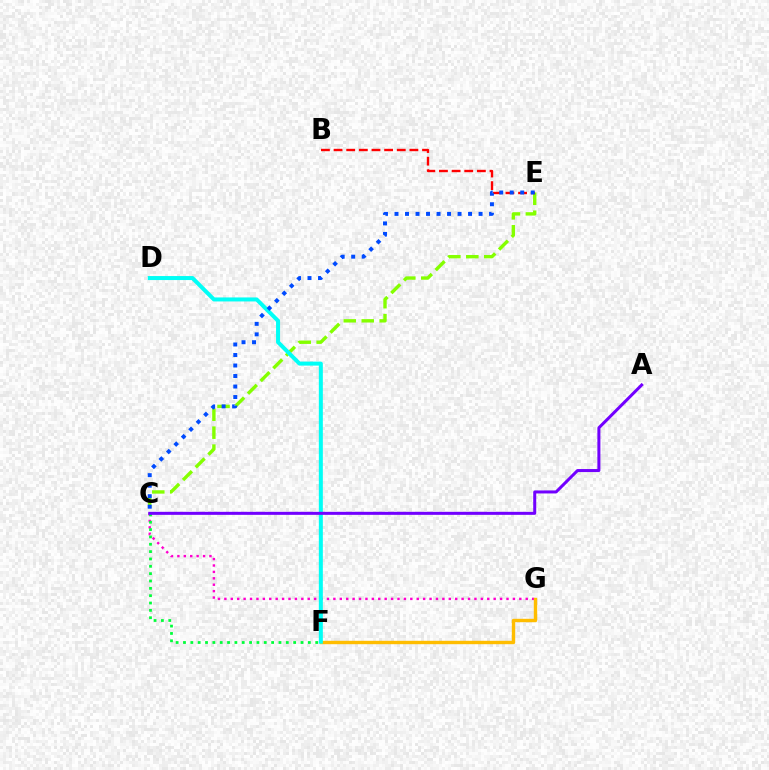{('C', 'G'): [{'color': '#ff00cf', 'line_style': 'dotted', 'thickness': 1.74}], ('F', 'G'): [{'color': '#ffbd00', 'line_style': 'solid', 'thickness': 2.44}], ('C', 'E'): [{'color': '#84ff00', 'line_style': 'dashed', 'thickness': 2.44}, {'color': '#004bff', 'line_style': 'dotted', 'thickness': 2.86}], ('C', 'F'): [{'color': '#00ff39', 'line_style': 'dotted', 'thickness': 2.0}], ('D', 'F'): [{'color': '#00fff6', 'line_style': 'solid', 'thickness': 2.89}], ('B', 'E'): [{'color': '#ff0000', 'line_style': 'dashed', 'thickness': 1.72}], ('A', 'C'): [{'color': '#7200ff', 'line_style': 'solid', 'thickness': 2.17}]}